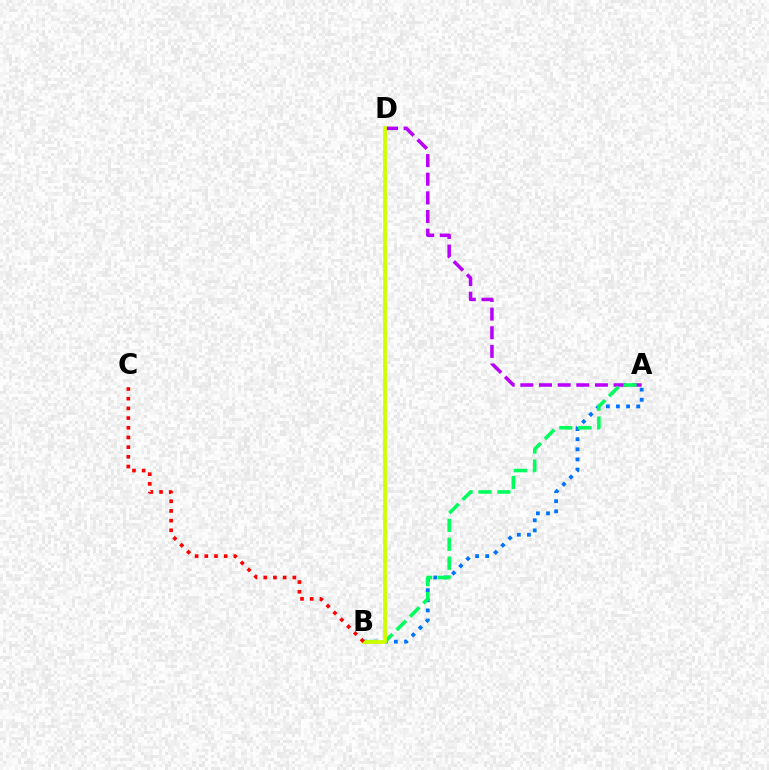{('A', 'B'): [{'color': '#0074ff', 'line_style': 'dotted', 'thickness': 2.75}, {'color': '#00ff5c', 'line_style': 'dashed', 'thickness': 2.57}], ('A', 'D'): [{'color': '#b900ff', 'line_style': 'dashed', 'thickness': 2.53}], ('B', 'D'): [{'color': '#d1ff00', 'line_style': 'solid', 'thickness': 2.73}], ('B', 'C'): [{'color': '#ff0000', 'line_style': 'dotted', 'thickness': 2.63}]}